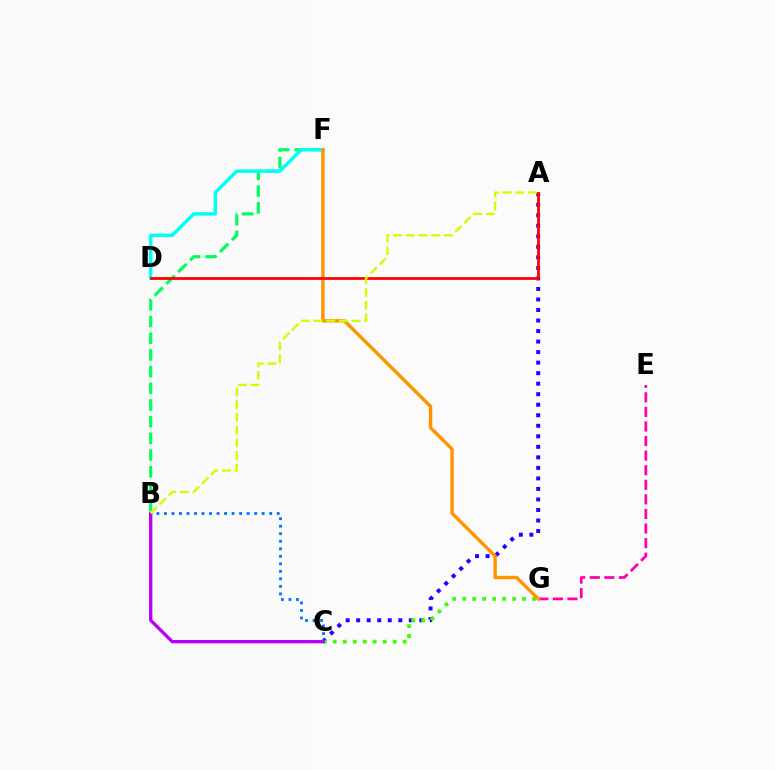{('B', 'F'): [{'color': '#00ff5c', 'line_style': 'dashed', 'thickness': 2.27}], ('D', 'F'): [{'color': '#00fff6', 'line_style': 'solid', 'thickness': 2.48}], ('E', 'G'): [{'color': '#ff00ac', 'line_style': 'dashed', 'thickness': 1.98}], ('A', 'C'): [{'color': '#2500ff', 'line_style': 'dotted', 'thickness': 2.86}], ('C', 'G'): [{'color': '#3dff00', 'line_style': 'dotted', 'thickness': 2.71}], ('B', 'C'): [{'color': '#0074ff', 'line_style': 'dotted', 'thickness': 2.04}, {'color': '#b900ff', 'line_style': 'solid', 'thickness': 2.41}], ('F', 'G'): [{'color': '#ff9400', 'line_style': 'solid', 'thickness': 2.45}], ('A', 'D'): [{'color': '#ff0000', 'line_style': 'solid', 'thickness': 1.99}], ('A', 'B'): [{'color': '#d1ff00', 'line_style': 'dashed', 'thickness': 1.73}]}